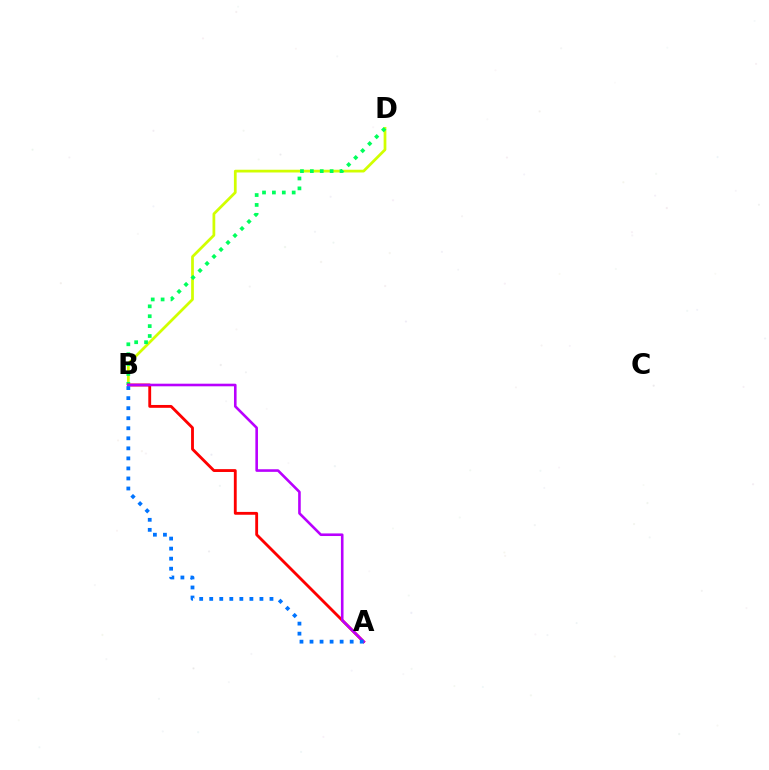{('B', 'D'): [{'color': '#d1ff00', 'line_style': 'solid', 'thickness': 1.97}, {'color': '#00ff5c', 'line_style': 'dotted', 'thickness': 2.69}], ('A', 'B'): [{'color': '#ff0000', 'line_style': 'solid', 'thickness': 2.05}, {'color': '#b900ff', 'line_style': 'solid', 'thickness': 1.87}, {'color': '#0074ff', 'line_style': 'dotted', 'thickness': 2.73}]}